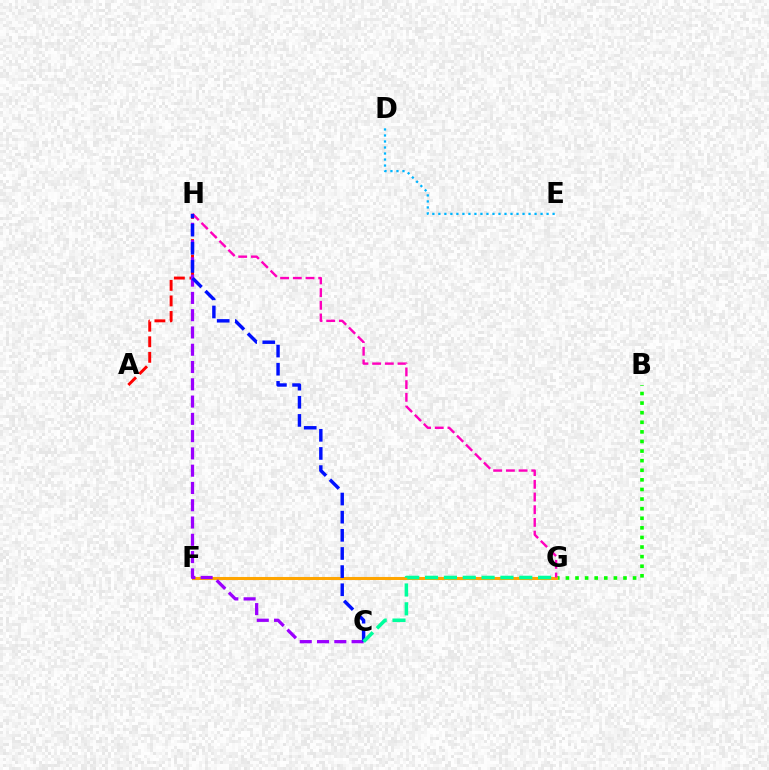{('B', 'G'): [{'color': '#08ff00', 'line_style': 'dotted', 'thickness': 2.61}], ('A', 'H'): [{'color': '#ff0000', 'line_style': 'dashed', 'thickness': 2.11}], ('F', 'G'): [{'color': '#b3ff00', 'line_style': 'dotted', 'thickness': 1.81}, {'color': '#ffa500', 'line_style': 'solid', 'thickness': 2.2}], ('D', 'E'): [{'color': '#00b5ff', 'line_style': 'dotted', 'thickness': 1.63}], ('C', 'H'): [{'color': '#9b00ff', 'line_style': 'dashed', 'thickness': 2.35}, {'color': '#0010ff', 'line_style': 'dashed', 'thickness': 2.46}], ('G', 'H'): [{'color': '#ff00bd', 'line_style': 'dashed', 'thickness': 1.72}], ('C', 'G'): [{'color': '#00ff9d', 'line_style': 'dashed', 'thickness': 2.56}]}